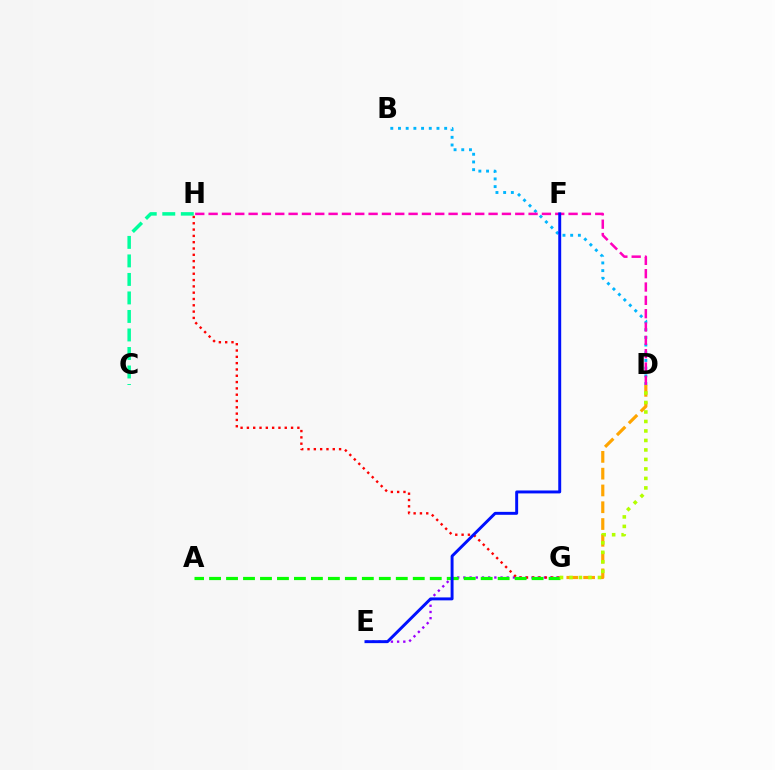{('B', 'D'): [{'color': '#00b5ff', 'line_style': 'dotted', 'thickness': 2.09}], ('E', 'G'): [{'color': '#9b00ff', 'line_style': 'dotted', 'thickness': 1.68}], ('G', 'H'): [{'color': '#ff0000', 'line_style': 'dotted', 'thickness': 1.71}], ('D', 'H'): [{'color': '#ff00bd', 'line_style': 'dashed', 'thickness': 1.81}], ('D', 'G'): [{'color': '#ffa500', 'line_style': 'dashed', 'thickness': 2.28}, {'color': '#b3ff00', 'line_style': 'dotted', 'thickness': 2.58}], ('A', 'G'): [{'color': '#08ff00', 'line_style': 'dashed', 'thickness': 2.31}], ('E', 'F'): [{'color': '#0010ff', 'line_style': 'solid', 'thickness': 2.12}], ('C', 'H'): [{'color': '#00ff9d', 'line_style': 'dashed', 'thickness': 2.52}]}